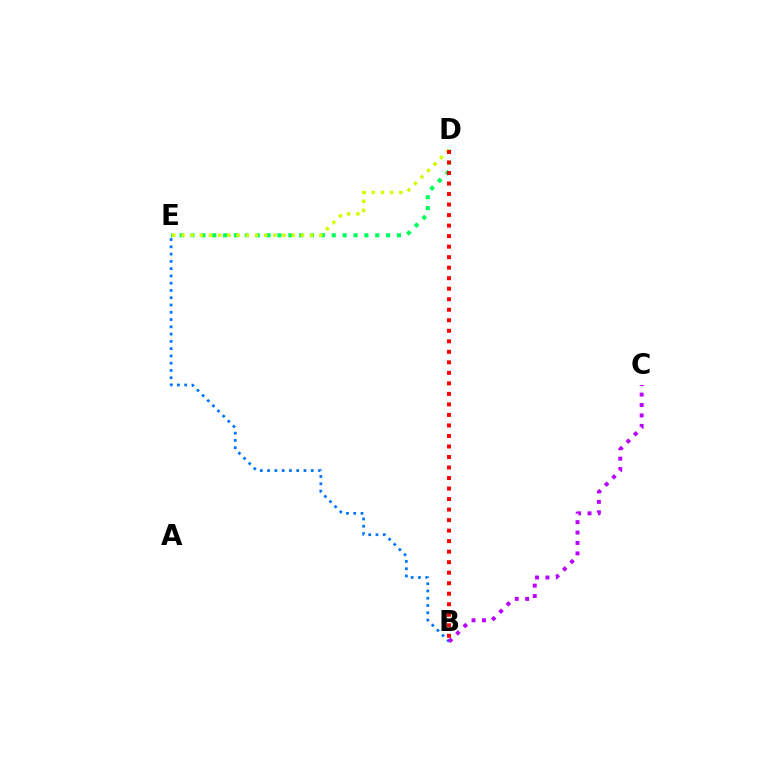{('D', 'E'): [{'color': '#00ff5c', 'line_style': 'dotted', 'thickness': 2.95}, {'color': '#d1ff00', 'line_style': 'dotted', 'thickness': 2.5}], ('B', 'E'): [{'color': '#0074ff', 'line_style': 'dotted', 'thickness': 1.98}], ('B', 'C'): [{'color': '#b900ff', 'line_style': 'dotted', 'thickness': 2.83}], ('B', 'D'): [{'color': '#ff0000', 'line_style': 'dotted', 'thickness': 2.86}]}